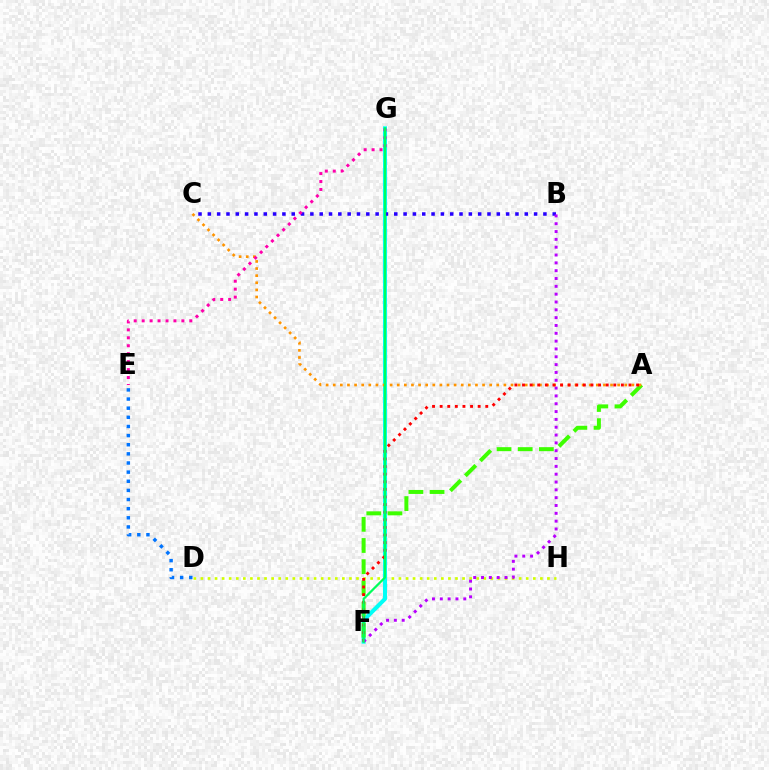{('D', 'H'): [{'color': '#d1ff00', 'line_style': 'dotted', 'thickness': 1.92}], ('F', 'G'): [{'color': '#00fff6', 'line_style': 'solid', 'thickness': 2.92}, {'color': '#00ff5c', 'line_style': 'solid', 'thickness': 1.6}], ('A', 'F'): [{'color': '#3dff00', 'line_style': 'dashed', 'thickness': 2.88}, {'color': '#ff0000', 'line_style': 'dotted', 'thickness': 2.07}], ('B', 'C'): [{'color': '#2500ff', 'line_style': 'dotted', 'thickness': 2.53}], ('A', 'C'): [{'color': '#ff9400', 'line_style': 'dotted', 'thickness': 1.93}], ('D', 'E'): [{'color': '#0074ff', 'line_style': 'dotted', 'thickness': 2.48}], ('B', 'F'): [{'color': '#b900ff', 'line_style': 'dotted', 'thickness': 2.13}], ('E', 'G'): [{'color': '#ff00ac', 'line_style': 'dotted', 'thickness': 2.16}]}